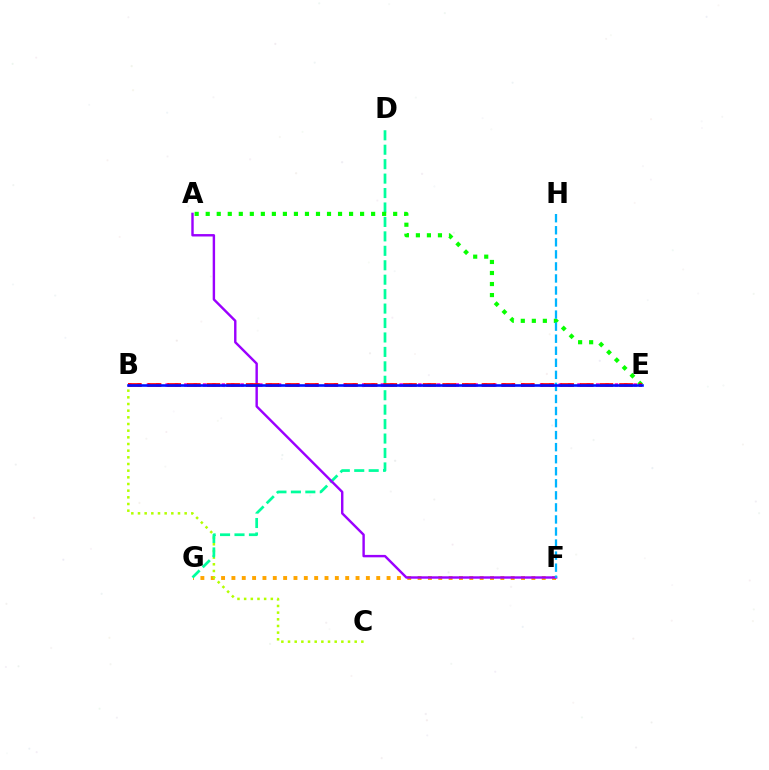{('F', 'G'): [{'color': '#ffa500', 'line_style': 'dotted', 'thickness': 2.81}], ('B', 'C'): [{'color': '#b3ff00', 'line_style': 'dotted', 'thickness': 1.81}], ('D', 'G'): [{'color': '#00ff9d', 'line_style': 'dashed', 'thickness': 1.96}], ('A', 'F'): [{'color': '#9b00ff', 'line_style': 'solid', 'thickness': 1.74}], ('A', 'E'): [{'color': '#08ff00', 'line_style': 'dotted', 'thickness': 3.0}], ('B', 'E'): [{'color': '#ff00bd', 'line_style': 'dotted', 'thickness': 2.54}, {'color': '#ff0000', 'line_style': 'dashed', 'thickness': 2.67}, {'color': '#0010ff', 'line_style': 'solid', 'thickness': 1.87}], ('F', 'H'): [{'color': '#00b5ff', 'line_style': 'dashed', 'thickness': 1.64}]}